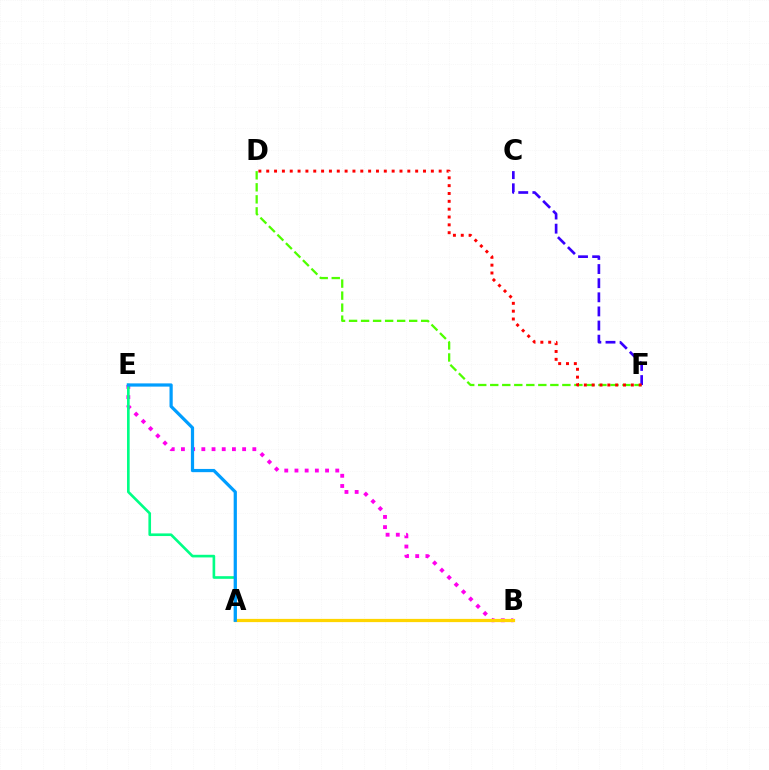{('B', 'E'): [{'color': '#ff00ed', 'line_style': 'dotted', 'thickness': 2.77}], ('A', 'E'): [{'color': '#00ff86', 'line_style': 'solid', 'thickness': 1.9}, {'color': '#009eff', 'line_style': 'solid', 'thickness': 2.32}], ('D', 'F'): [{'color': '#4fff00', 'line_style': 'dashed', 'thickness': 1.63}, {'color': '#ff0000', 'line_style': 'dotted', 'thickness': 2.13}], ('C', 'F'): [{'color': '#3700ff', 'line_style': 'dashed', 'thickness': 1.92}], ('A', 'B'): [{'color': '#ffd500', 'line_style': 'solid', 'thickness': 2.33}]}